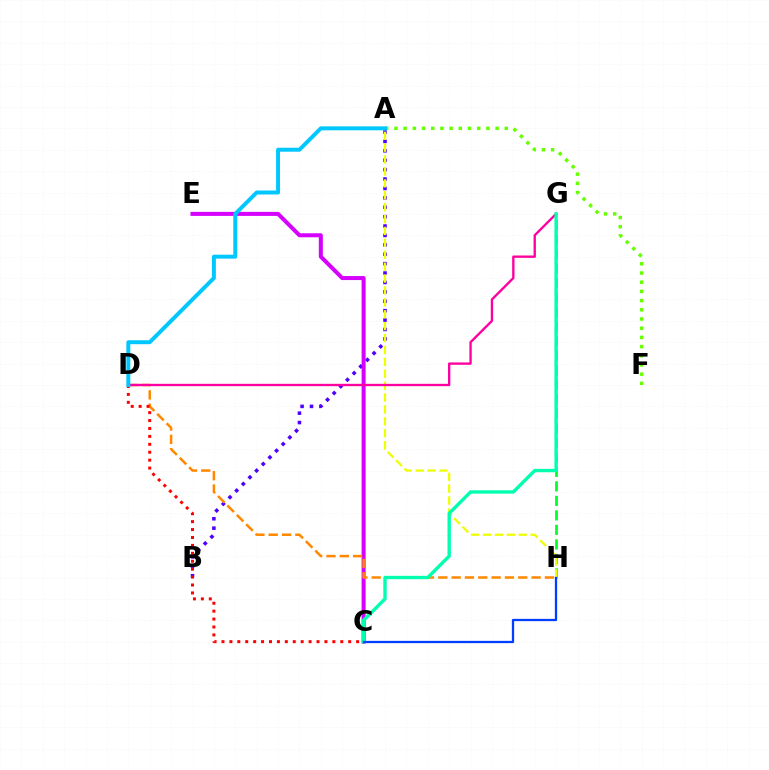{('A', 'B'): [{'color': '#4f00ff', 'line_style': 'dotted', 'thickness': 2.55}], ('C', 'E'): [{'color': '#d600ff', 'line_style': 'solid', 'thickness': 2.89}], ('G', 'H'): [{'color': '#00ff27', 'line_style': 'dashed', 'thickness': 1.97}], ('D', 'H'): [{'color': '#ff8800', 'line_style': 'dashed', 'thickness': 1.81}], ('A', 'H'): [{'color': '#eeff00', 'line_style': 'dashed', 'thickness': 1.62}], ('A', 'F'): [{'color': '#66ff00', 'line_style': 'dotted', 'thickness': 2.5}], ('D', 'G'): [{'color': '#ff00a0', 'line_style': 'solid', 'thickness': 1.69}], ('C', 'D'): [{'color': '#ff0000', 'line_style': 'dotted', 'thickness': 2.15}], ('C', 'G'): [{'color': '#00ffaf', 'line_style': 'solid', 'thickness': 2.42}], ('C', 'H'): [{'color': '#003fff', 'line_style': 'solid', 'thickness': 1.64}], ('A', 'D'): [{'color': '#00c7ff', 'line_style': 'solid', 'thickness': 2.85}]}